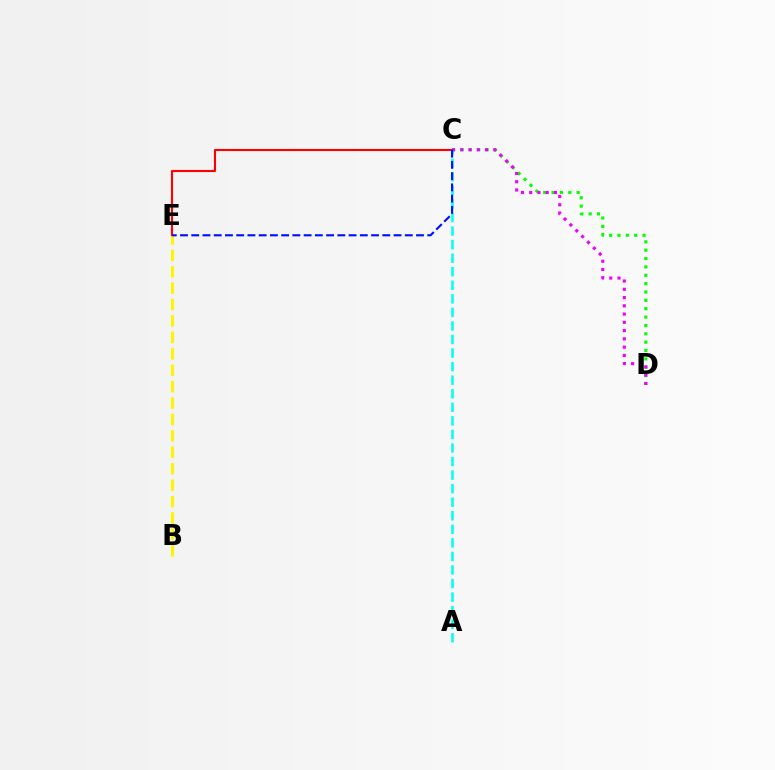{('B', 'E'): [{'color': '#fcf500', 'line_style': 'dashed', 'thickness': 2.23}], ('A', 'C'): [{'color': '#00fff6', 'line_style': 'dashed', 'thickness': 1.84}], ('C', 'D'): [{'color': '#08ff00', 'line_style': 'dotted', 'thickness': 2.27}, {'color': '#ee00ff', 'line_style': 'dotted', 'thickness': 2.25}], ('C', 'E'): [{'color': '#ff0000', 'line_style': 'solid', 'thickness': 1.52}, {'color': '#0010ff', 'line_style': 'dashed', 'thickness': 1.53}]}